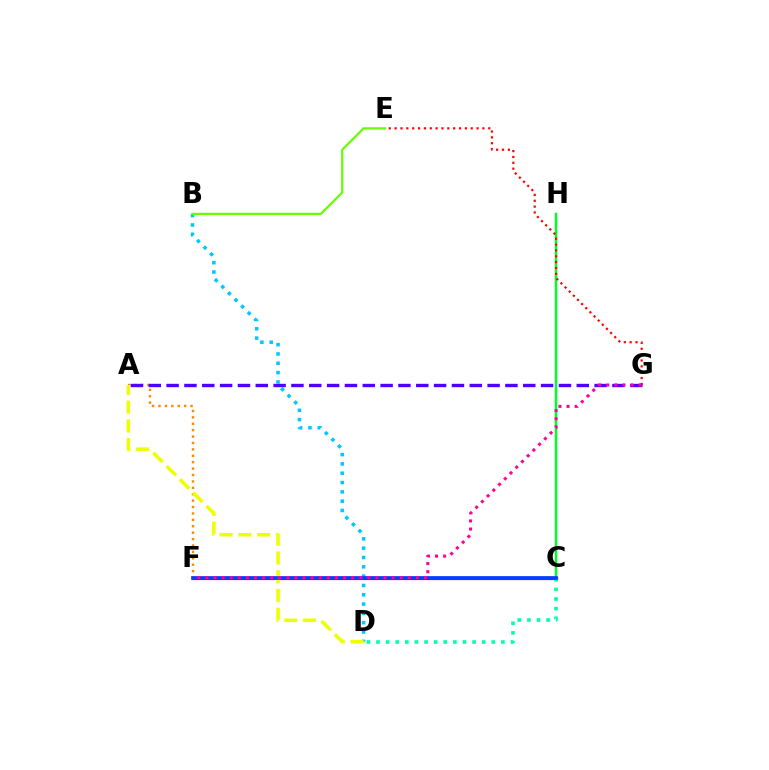{('B', 'D'): [{'color': '#00c7ff', 'line_style': 'dotted', 'thickness': 2.53}], ('C', 'F'): [{'color': '#d600ff', 'line_style': 'solid', 'thickness': 2.33}, {'color': '#003fff', 'line_style': 'solid', 'thickness': 2.67}], ('A', 'F'): [{'color': '#ff8800', 'line_style': 'dotted', 'thickness': 1.74}], ('C', 'H'): [{'color': '#00ff27', 'line_style': 'solid', 'thickness': 1.78}], ('C', 'D'): [{'color': '#00ffaf', 'line_style': 'dotted', 'thickness': 2.61}], ('E', 'G'): [{'color': '#ff0000', 'line_style': 'dotted', 'thickness': 1.59}], ('A', 'G'): [{'color': '#4f00ff', 'line_style': 'dashed', 'thickness': 2.42}], ('B', 'E'): [{'color': '#66ff00', 'line_style': 'solid', 'thickness': 1.59}], ('A', 'D'): [{'color': '#eeff00', 'line_style': 'dashed', 'thickness': 2.55}], ('F', 'G'): [{'color': '#ff00a0', 'line_style': 'dotted', 'thickness': 2.2}]}